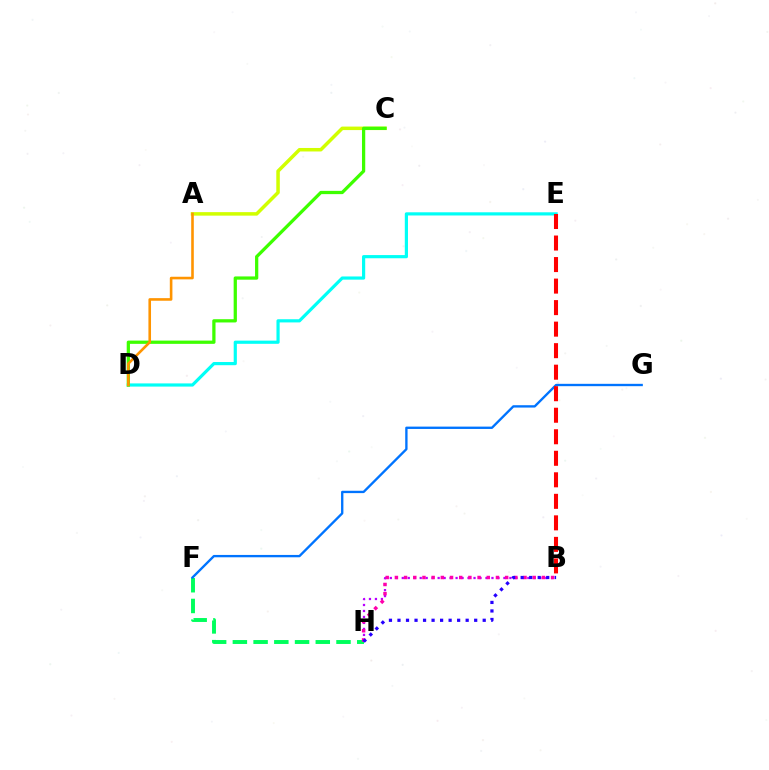{('F', 'H'): [{'color': '#00ff5c', 'line_style': 'dashed', 'thickness': 2.82}], ('B', 'H'): [{'color': '#b900ff', 'line_style': 'dotted', 'thickness': 1.62}, {'color': '#ff00ac', 'line_style': 'dotted', 'thickness': 2.5}, {'color': '#2500ff', 'line_style': 'dotted', 'thickness': 2.32}], ('D', 'E'): [{'color': '#00fff6', 'line_style': 'solid', 'thickness': 2.29}], ('F', 'G'): [{'color': '#0074ff', 'line_style': 'solid', 'thickness': 1.69}], ('A', 'C'): [{'color': '#d1ff00', 'line_style': 'solid', 'thickness': 2.52}], ('C', 'D'): [{'color': '#3dff00', 'line_style': 'solid', 'thickness': 2.34}], ('A', 'D'): [{'color': '#ff9400', 'line_style': 'solid', 'thickness': 1.87}], ('B', 'E'): [{'color': '#ff0000', 'line_style': 'dashed', 'thickness': 2.92}]}